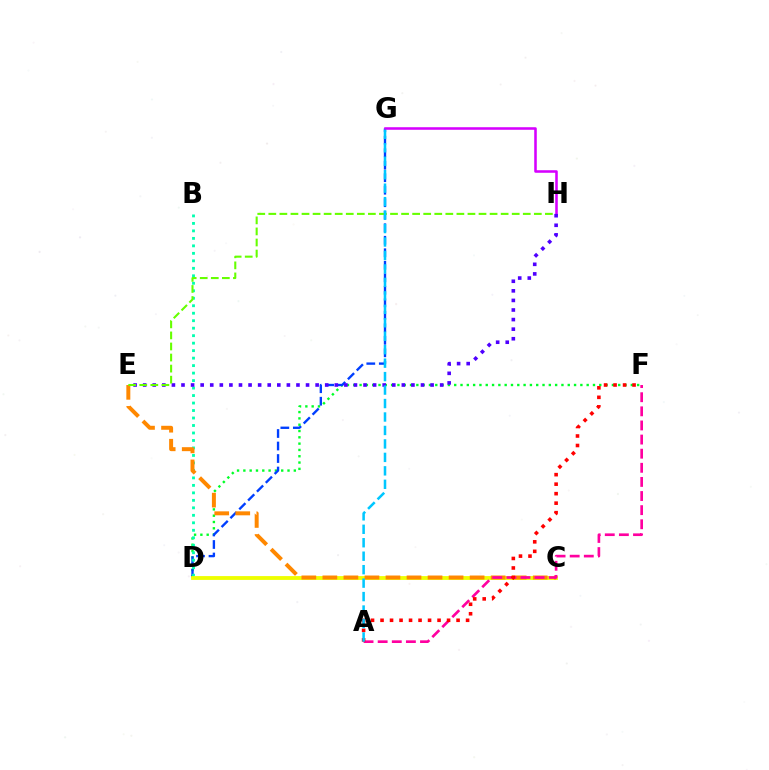{('D', 'F'): [{'color': '#00ff27', 'line_style': 'dotted', 'thickness': 1.71}], ('D', 'G'): [{'color': '#003fff', 'line_style': 'dashed', 'thickness': 1.7}], ('B', 'D'): [{'color': '#00ffaf', 'line_style': 'dotted', 'thickness': 2.03}], ('G', 'H'): [{'color': '#d600ff', 'line_style': 'solid', 'thickness': 1.84}], ('E', 'H'): [{'color': '#4f00ff', 'line_style': 'dotted', 'thickness': 2.6}, {'color': '#66ff00', 'line_style': 'dashed', 'thickness': 1.5}], ('C', 'D'): [{'color': '#eeff00', 'line_style': 'solid', 'thickness': 2.76}], ('C', 'E'): [{'color': '#ff8800', 'line_style': 'dashed', 'thickness': 2.86}], ('A', 'F'): [{'color': '#ff00a0', 'line_style': 'dashed', 'thickness': 1.92}, {'color': '#ff0000', 'line_style': 'dotted', 'thickness': 2.58}], ('A', 'G'): [{'color': '#00c7ff', 'line_style': 'dashed', 'thickness': 1.83}]}